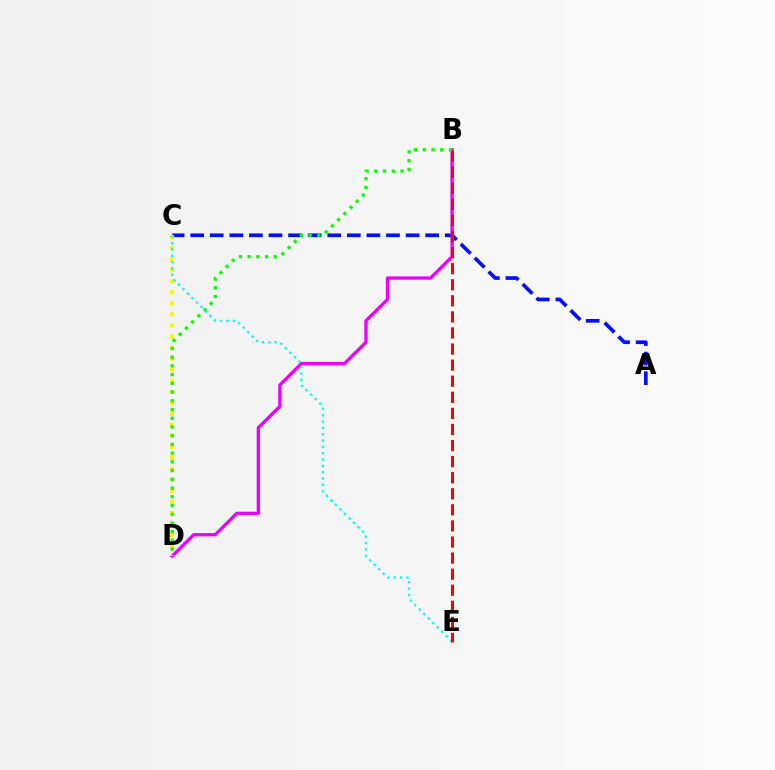{('A', 'C'): [{'color': '#0010ff', 'line_style': 'dashed', 'thickness': 2.66}], ('B', 'D'): [{'color': '#ee00ff', 'line_style': 'solid', 'thickness': 2.38}, {'color': '#08ff00', 'line_style': 'dotted', 'thickness': 2.37}], ('C', 'D'): [{'color': '#fcf500', 'line_style': 'dotted', 'thickness': 3.0}], ('C', 'E'): [{'color': '#00fff6', 'line_style': 'dotted', 'thickness': 1.72}], ('B', 'E'): [{'color': '#ff0000', 'line_style': 'dashed', 'thickness': 2.18}]}